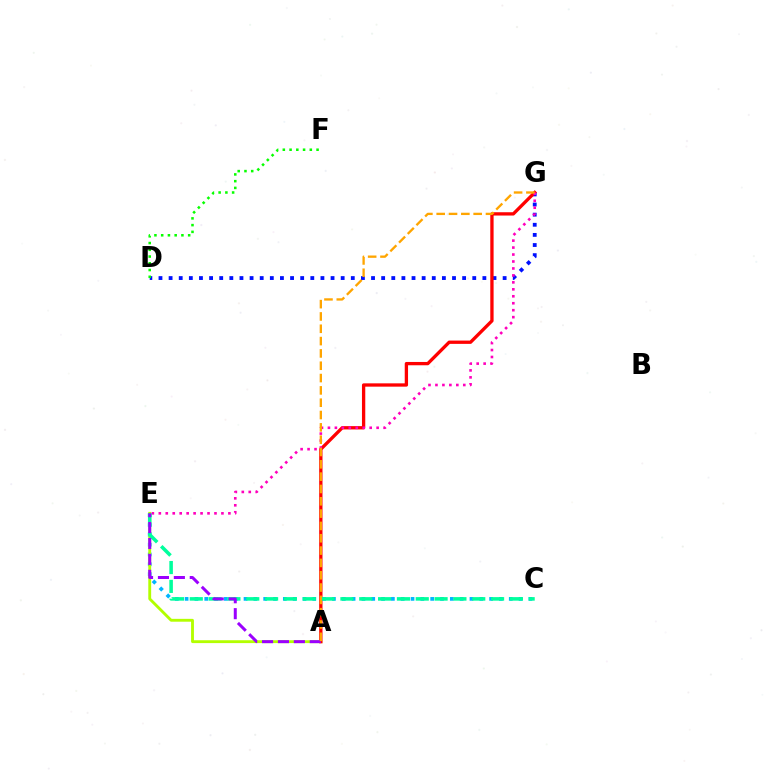{('D', 'G'): [{'color': '#0010ff', 'line_style': 'dotted', 'thickness': 2.75}], ('D', 'F'): [{'color': '#08ff00', 'line_style': 'dotted', 'thickness': 1.83}], ('C', 'E'): [{'color': '#00b5ff', 'line_style': 'dotted', 'thickness': 2.67}, {'color': '#00ff9d', 'line_style': 'dashed', 'thickness': 2.56}], ('A', 'E'): [{'color': '#b3ff00', 'line_style': 'solid', 'thickness': 2.06}, {'color': '#9b00ff', 'line_style': 'dashed', 'thickness': 2.16}], ('A', 'G'): [{'color': '#ff0000', 'line_style': 'solid', 'thickness': 2.38}, {'color': '#ffa500', 'line_style': 'dashed', 'thickness': 1.67}], ('E', 'G'): [{'color': '#ff00bd', 'line_style': 'dotted', 'thickness': 1.89}]}